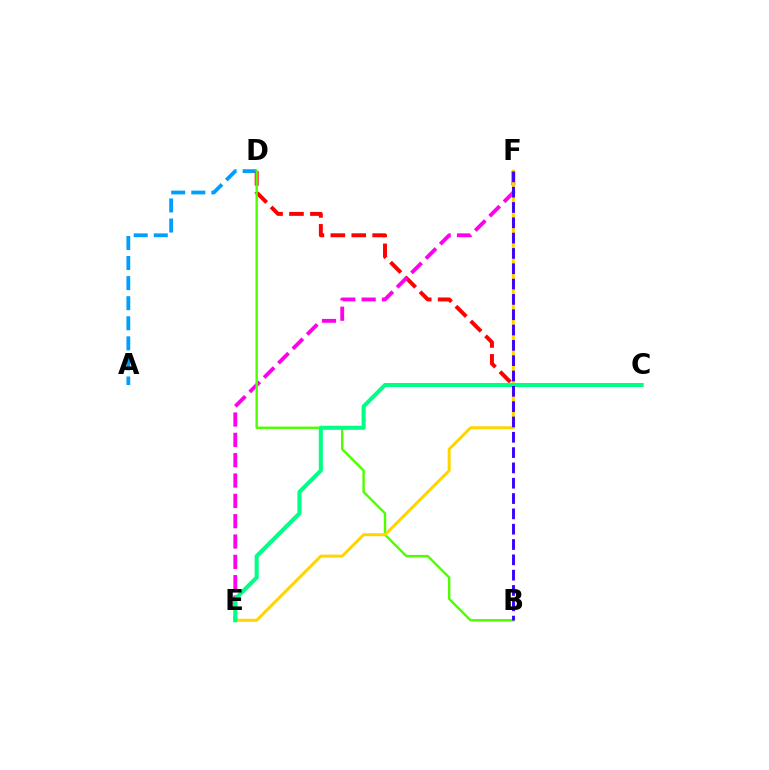{('A', 'D'): [{'color': '#009eff', 'line_style': 'dashed', 'thickness': 2.73}], ('C', 'D'): [{'color': '#ff0000', 'line_style': 'dashed', 'thickness': 2.84}], ('E', 'F'): [{'color': '#ff00ed', 'line_style': 'dashed', 'thickness': 2.76}, {'color': '#ffd500', 'line_style': 'solid', 'thickness': 2.15}], ('B', 'D'): [{'color': '#4fff00', 'line_style': 'solid', 'thickness': 1.74}], ('C', 'E'): [{'color': '#00ff86', 'line_style': 'solid', 'thickness': 2.92}], ('B', 'F'): [{'color': '#3700ff', 'line_style': 'dashed', 'thickness': 2.08}]}